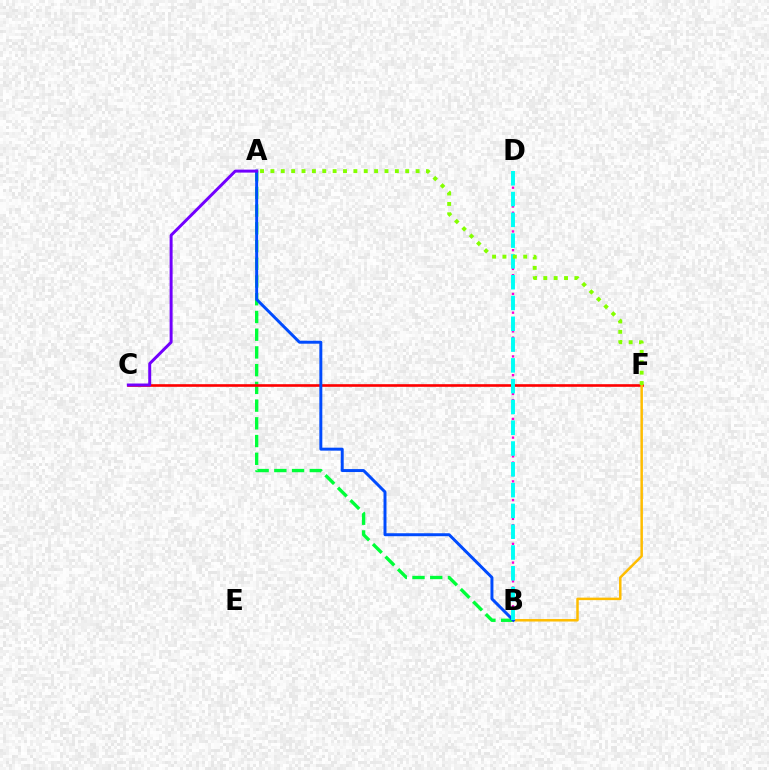{('A', 'B'): [{'color': '#00ff39', 'line_style': 'dashed', 'thickness': 2.41}, {'color': '#004bff', 'line_style': 'solid', 'thickness': 2.13}], ('C', 'F'): [{'color': '#ff0000', 'line_style': 'solid', 'thickness': 1.9}], ('B', 'D'): [{'color': '#ff00cf', 'line_style': 'dotted', 'thickness': 1.7}, {'color': '#00fff6', 'line_style': 'dashed', 'thickness': 2.82}], ('B', 'F'): [{'color': '#ffbd00', 'line_style': 'solid', 'thickness': 1.8}], ('A', 'F'): [{'color': '#84ff00', 'line_style': 'dotted', 'thickness': 2.82}], ('A', 'C'): [{'color': '#7200ff', 'line_style': 'solid', 'thickness': 2.14}]}